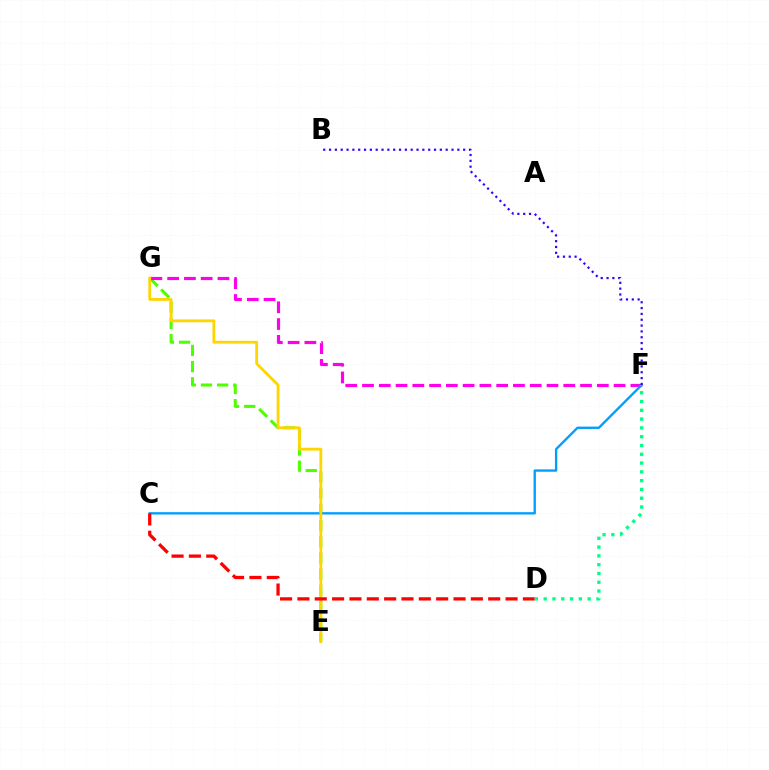{('E', 'G'): [{'color': '#4fff00', 'line_style': 'dashed', 'thickness': 2.2}, {'color': '#ffd500', 'line_style': 'solid', 'thickness': 2.02}], ('F', 'G'): [{'color': '#ff00ed', 'line_style': 'dashed', 'thickness': 2.28}], ('C', 'F'): [{'color': '#009eff', 'line_style': 'solid', 'thickness': 1.69}], ('B', 'F'): [{'color': '#3700ff', 'line_style': 'dotted', 'thickness': 1.58}], ('C', 'D'): [{'color': '#ff0000', 'line_style': 'dashed', 'thickness': 2.36}], ('D', 'F'): [{'color': '#00ff86', 'line_style': 'dotted', 'thickness': 2.39}]}